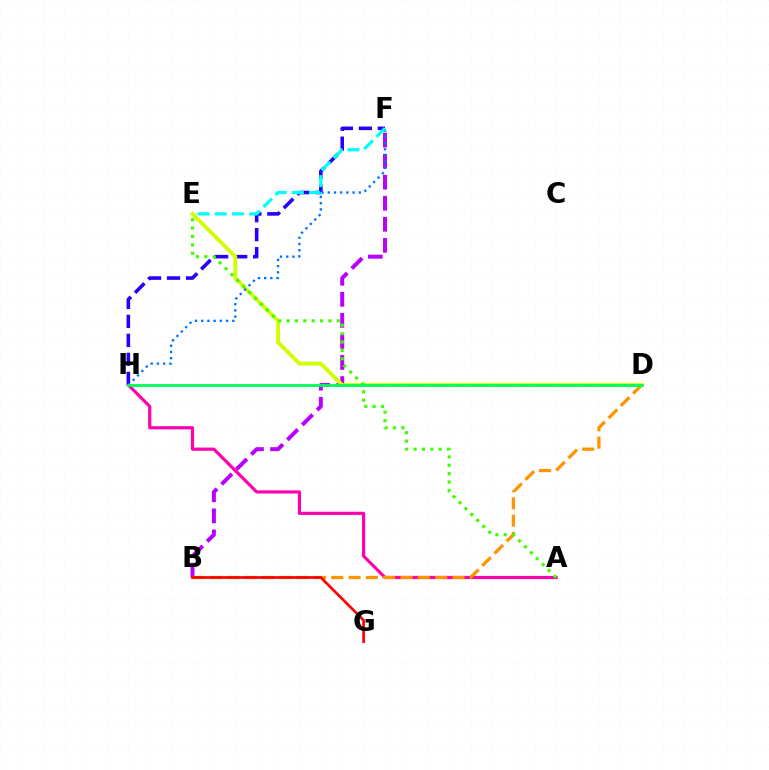{('B', 'F'): [{'color': '#b900ff', 'line_style': 'dashed', 'thickness': 2.86}], ('F', 'H'): [{'color': '#2500ff', 'line_style': 'dashed', 'thickness': 2.58}, {'color': '#0074ff', 'line_style': 'dotted', 'thickness': 1.69}], ('A', 'H'): [{'color': '#ff00ac', 'line_style': 'solid', 'thickness': 2.28}], ('B', 'D'): [{'color': '#ff9400', 'line_style': 'dashed', 'thickness': 2.35}], ('D', 'E'): [{'color': '#d1ff00', 'line_style': 'solid', 'thickness': 2.79}], ('A', 'E'): [{'color': '#3dff00', 'line_style': 'dotted', 'thickness': 2.27}], ('E', 'F'): [{'color': '#00fff6', 'line_style': 'dashed', 'thickness': 2.33}], ('D', 'H'): [{'color': '#00ff5c', 'line_style': 'solid', 'thickness': 2.02}], ('B', 'G'): [{'color': '#ff0000', 'line_style': 'solid', 'thickness': 1.94}]}